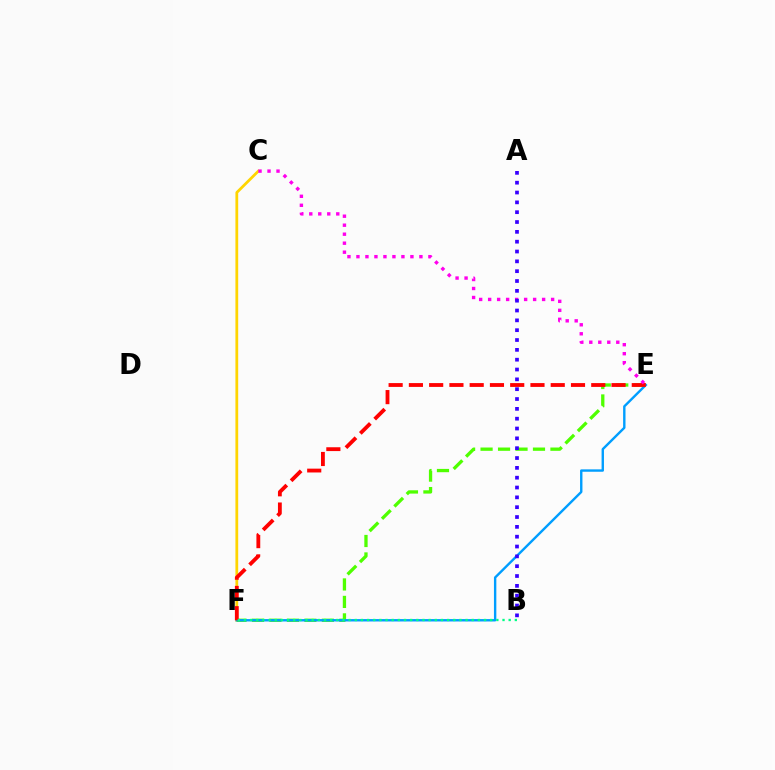{('C', 'F'): [{'color': '#ffd500', 'line_style': 'solid', 'thickness': 1.99}], ('E', 'F'): [{'color': '#4fff00', 'line_style': 'dashed', 'thickness': 2.37}, {'color': '#009eff', 'line_style': 'solid', 'thickness': 1.72}, {'color': '#ff0000', 'line_style': 'dashed', 'thickness': 2.75}], ('C', 'E'): [{'color': '#ff00ed', 'line_style': 'dotted', 'thickness': 2.44}], ('B', 'F'): [{'color': '#00ff86', 'line_style': 'dotted', 'thickness': 1.67}], ('A', 'B'): [{'color': '#3700ff', 'line_style': 'dotted', 'thickness': 2.67}]}